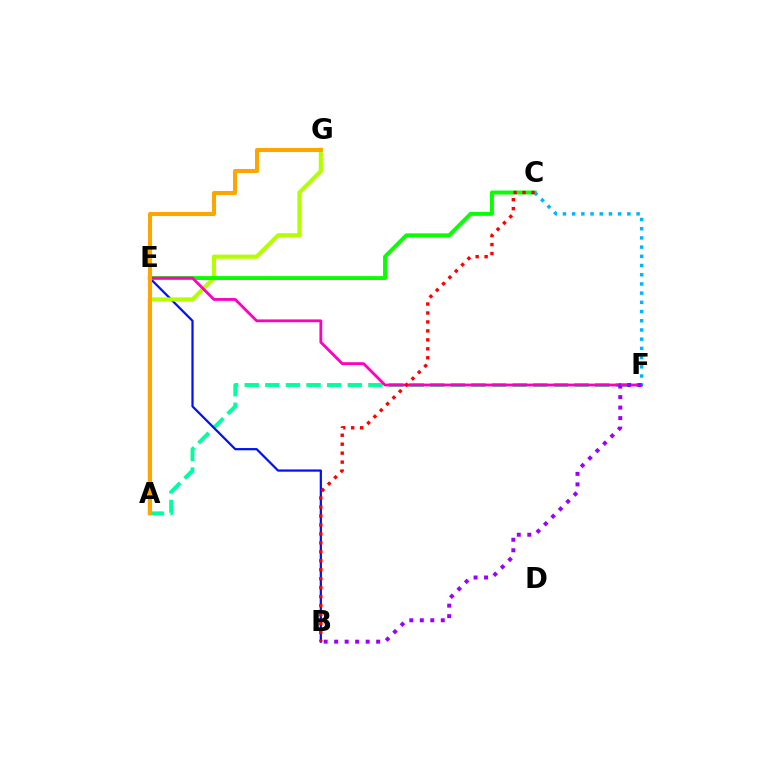{('A', 'F'): [{'color': '#00ff9d', 'line_style': 'dashed', 'thickness': 2.8}], ('B', 'E'): [{'color': '#0010ff', 'line_style': 'solid', 'thickness': 1.61}], ('A', 'G'): [{'color': '#b3ff00', 'line_style': 'solid', 'thickness': 2.97}, {'color': '#ffa500', 'line_style': 'solid', 'thickness': 2.92}], ('C', 'E'): [{'color': '#08ff00', 'line_style': 'solid', 'thickness': 2.82}], ('E', 'F'): [{'color': '#ff00bd', 'line_style': 'solid', 'thickness': 2.03}], ('C', 'F'): [{'color': '#00b5ff', 'line_style': 'dotted', 'thickness': 2.5}], ('B', 'C'): [{'color': '#ff0000', 'line_style': 'dotted', 'thickness': 2.43}], ('B', 'F'): [{'color': '#9b00ff', 'line_style': 'dotted', 'thickness': 2.85}]}